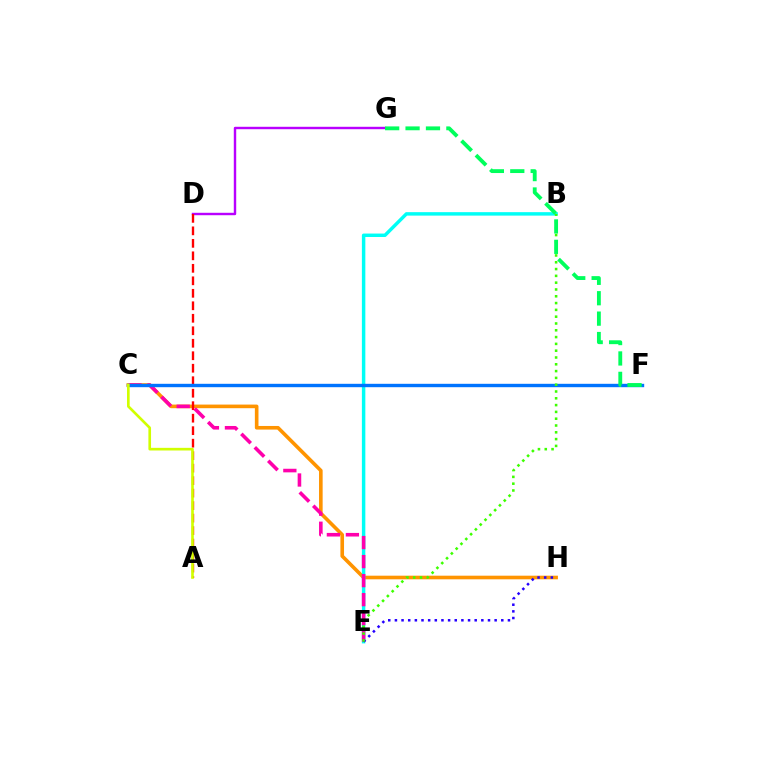{('D', 'G'): [{'color': '#b900ff', 'line_style': 'solid', 'thickness': 1.74}], ('C', 'H'): [{'color': '#ff9400', 'line_style': 'solid', 'thickness': 2.6}], ('B', 'E'): [{'color': '#00fff6', 'line_style': 'solid', 'thickness': 2.49}, {'color': '#3dff00', 'line_style': 'dotted', 'thickness': 1.85}], ('C', 'E'): [{'color': '#ff00ac', 'line_style': 'dashed', 'thickness': 2.59}], ('A', 'D'): [{'color': '#ff0000', 'line_style': 'dashed', 'thickness': 1.7}], ('E', 'H'): [{'color': '#2500ff', 'line_style': 'dotted', 'thickness': 1.81}], ('C', 'F'): [{'color': '#0074ff', 'line_style': 'solid', 'thickness': 2.44}], ('A', 'C'): [{'color': '#d1ff00', 'line_style': 'solid', 'thickness': 1.91}], ('F', 'G'): [{'color': '#00ff5c', 'line_style': 'dashed', 'thickness': 2.77}]}